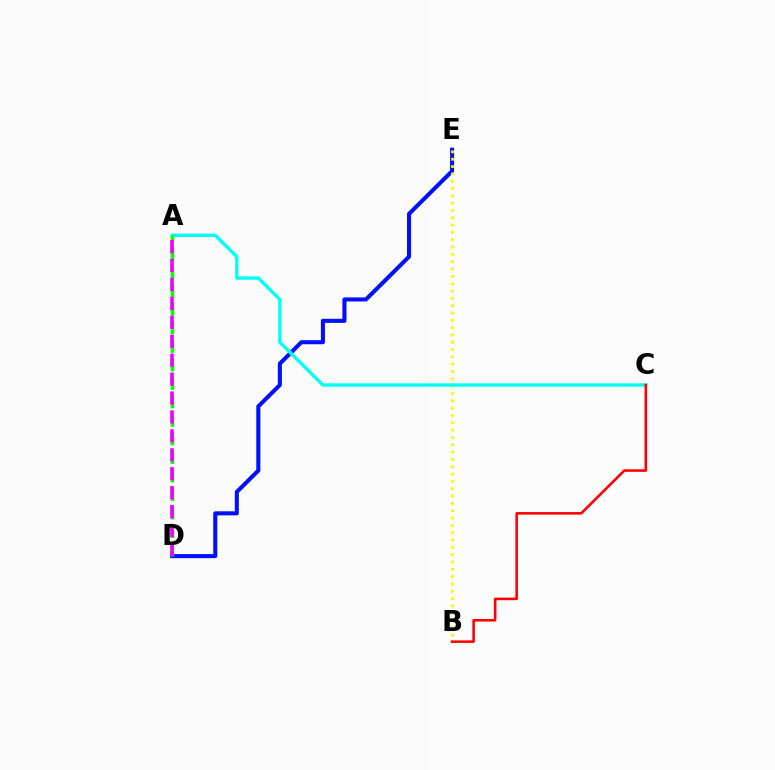{('D', 'E'): [{'color': '#0010ff', 'line_style': 'solid', 'thickness': 2.93}], ('B', 'E'): [{'color': '#fcf500', 'line_style': 'dotted', 'thickness': 1.99}], ('A', 'C'): [{'color': '#00fff6', 'line_style': 'solid', 'thickness': 2.41}], ('A', 'D'): [{'color': '#08ff00', 'line_style': 'dashed', 'thickness': 2.52}, {'color': '#ee00ff', 'line_style': 'dashed', 'thickness': 2.57}], ('B', 'C'): [{'color': '#ff0000', 'line_style': 'solid', 'thickness': 1.85}]}